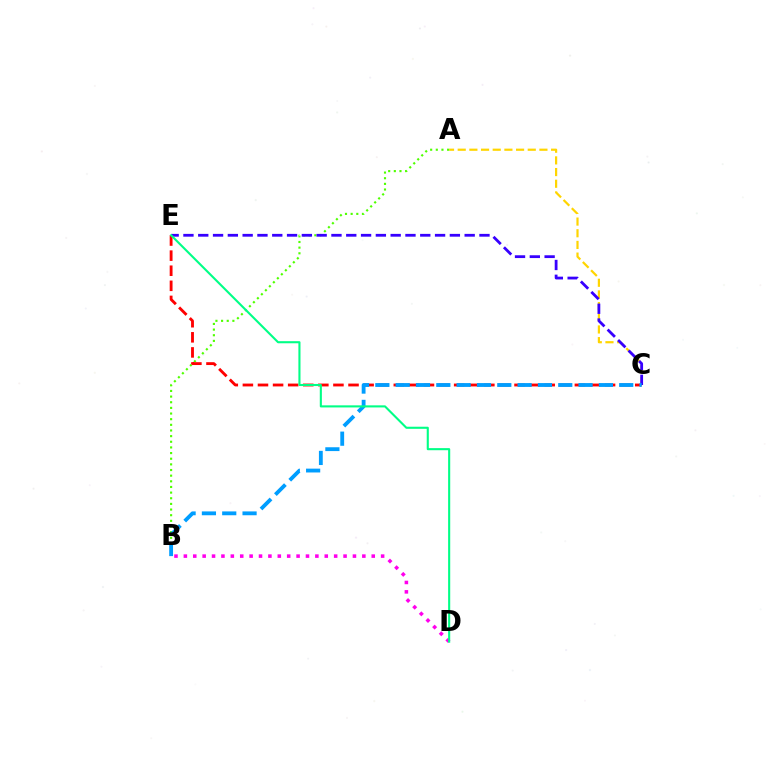{('A', 'C'): [{'color': '#ffd500', 'line_style': 'dashed', 'thickness': 1.59}], ('A', 'B'): [{'color': '#4fff00', 'line_style': 'dotted', 'thickness': 1.53}], ('C', 'E'): [{'color': '#ff0000', 'line_style': 'dashed', 'thickness': 2.05}, {'color': '#3700ff', 'line_style': 'dashed', 'thickness': 2.01}], ('B', 'D'): [{'color': '#ff00ed', 'line_style': 'dotted', 'thickness': 2.55}], ('B', 'C'): [{'color': '#009eff', 'line_style': 'dashed', 'thickness': 2.76}], ('D', 'E'): [{'color': '#00ff86', 'line_style': 'solid', 'thickness': 1.51}]}